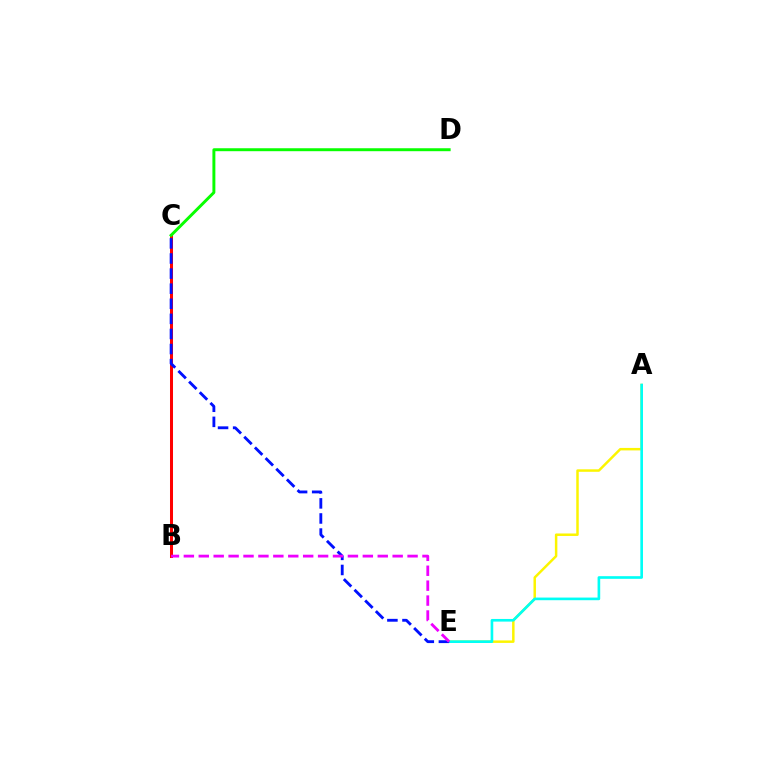{('A', 'E'): [{'color': '#fcf500', 'line_style': 'solid', 'thickness': 1.79}, {'color': '#00fff6', 'line_style': 'solid', 'thickness': 1.9}], ('B', 'C'): [{'color': '#ff0000', 'line_style': 'solid', 'thickness': 2.17}], ('C', 'E'): [{'color': '#0010ff', 'line_style': 'dashed', 'thickness': 2.05}], ('B', 'E'): [{'color': '#ee00ff', 'line_style': 'dashed', 'thickness': 2.03}], ('C', 'D'): [{'color': '#08ff00', 'line_style': 'solid', 'thickness': 2.12}]}